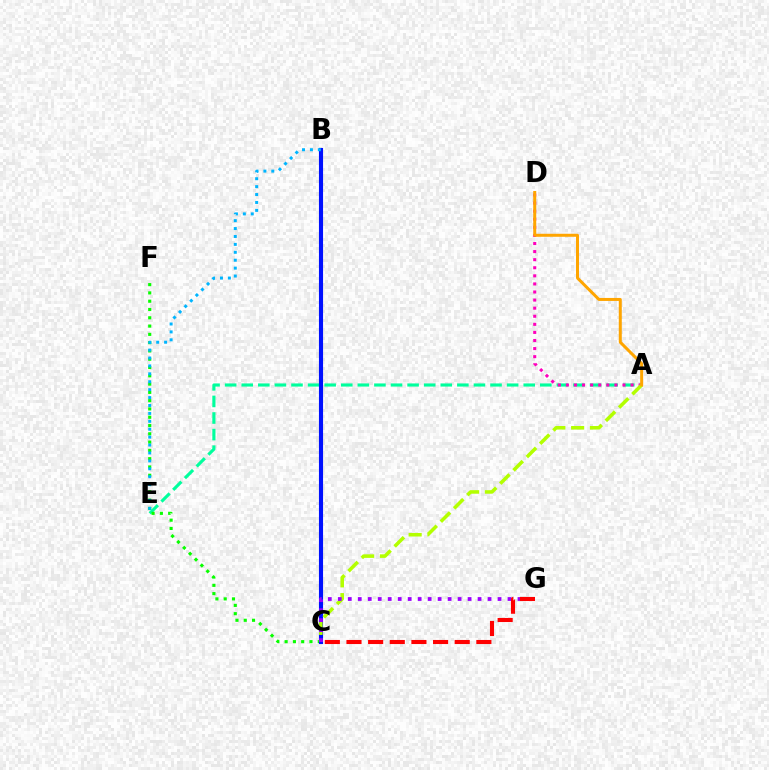{('A', 'E'): [{'color': '#00ff9d', 'line_style': 'dashed', 'thickness': 2.25}], ('C', 'F'): [{'color': '#08ff00', 'line_style': 'dotted', 'thickness': 2.25}], ('A', 'D'): [{'color': '#ff00bd', 'line_style': 'dotted', 'thickness': 2.2}, {'color': '#ffa500', 'line_style': 'solid', 'thickness': 2.16}], ('B', 'C'): [{'color': '#0010ff', 'line_style': 'solid', 'thickness': 2.96}], ('B', 'E'): [{'color': '#00b5ff', 'line_style': 'dotted', 'thickness': 2.15}], ('A', 'C'): [{'color': '#b3ff00', 'line_style': 'dashed', 'thickness': 2.55}], ('C', 'G'): [{'color': '#9b00ff', 'line_style': 'dotted', 'thickness': 2.71}, {'color': '#ff0000', 'line_style': 'dashed', 'thickness': 2.94}]}